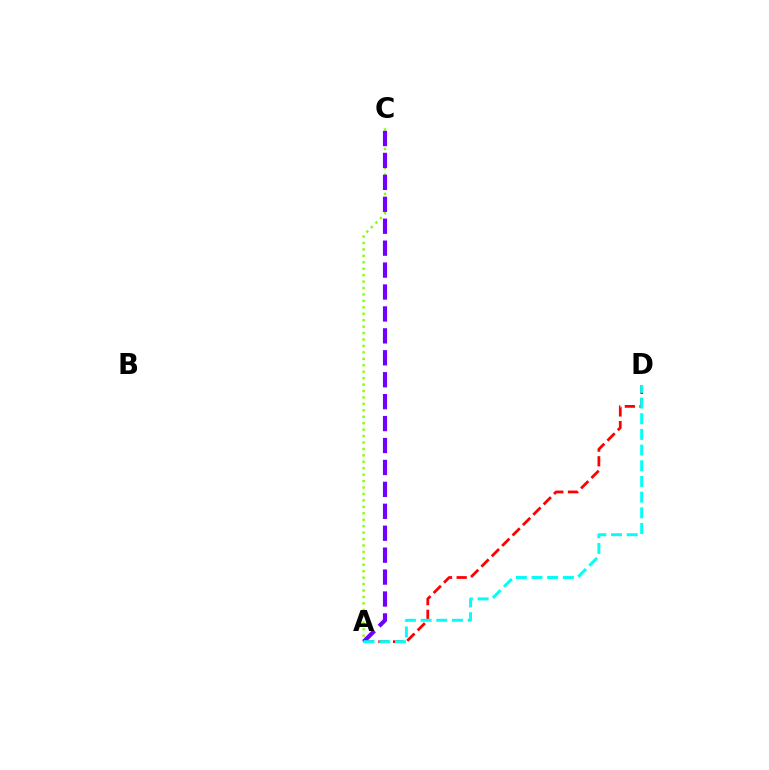{('A', 'D'): [{'color': '#ff0000', 'line_style': 'dashed', 'thickness': 1.99}, {'color': '#00fff6', 'line_style': 'dashed', 'thickness': 2.13}], ('A', 'C'): [{'color': '#84ff00', 'line_style': 'dotted', 'thickness': 1.75}, {'color': '#7200ff', 'line_style': 'dashed', 'thickness': 2.98}]}